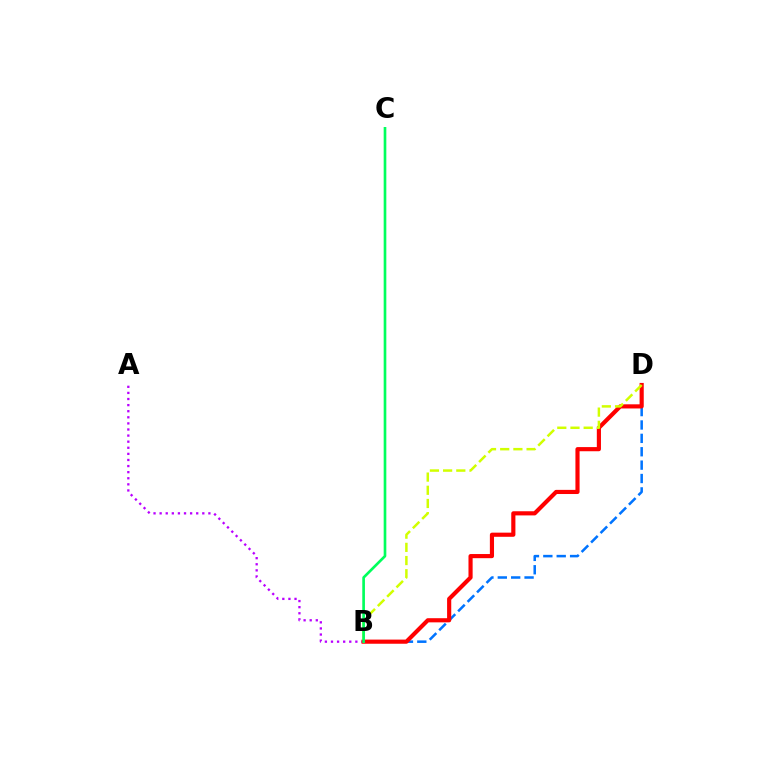{('B', 'D'): [{'color': '#0074ff', 'line_style': 'dashed', 'thickness': 1.82}, {'color': '#ff0000', 'line_style': 'solid', 'thickness': 2.99}, {'color': '#d1ff00', 'line_style': 'dashed', 'thickness': 1.79}], ('A', 'B'): [{'color': '#b900ff', 'line_style': 'dotted', 'thickness': 1.66}], ('B', 'C'): [{'color': '#00ff5c', 'line_style': 'solid', 'thickness': 1.91}]}